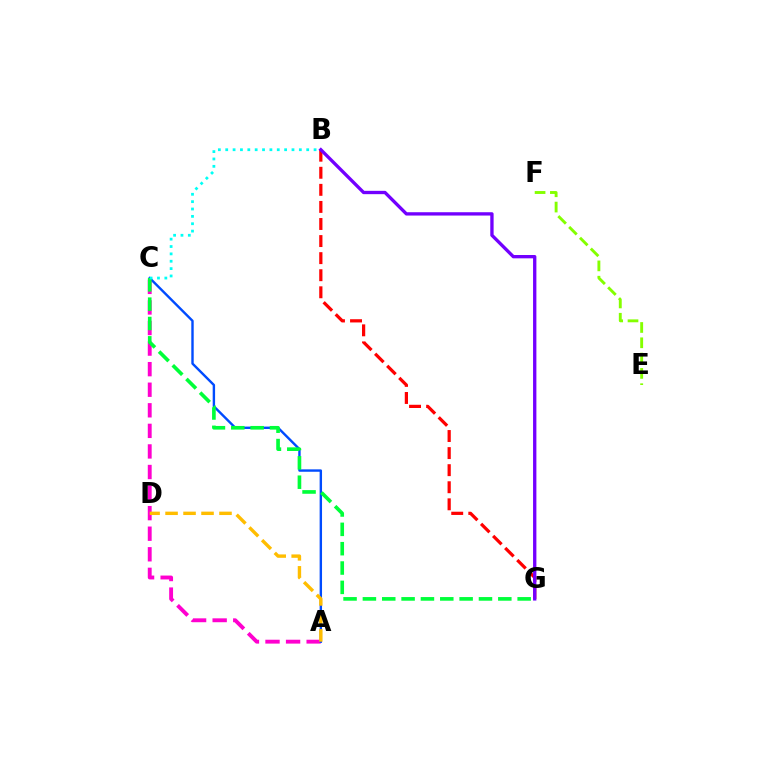{('B', 'G'): [{'color': '#ff0000', 'line_style': 'dashed', 'thickness': 2.32}, {'color': '#7200ff', 'line_style': 'solid', 'thickness': 2.4}], ('A', 'C'): [{'color': '#ff00cf', 'line_style': 'dashed', 'thickness': 2.79}, {'color': '#004bff', 'line_style': 'solid', 'thickness': 1.73}], ('C', 'G'): [{'color': '#00ff39', 'line_style': 'dashed', 'thickness': 2.63}], ('A', 'D'): [{'color': '#ffbd00', 'line_style': 'dashed', 'thickness': 2.44}], ('B', 'C'): [{'color': '#00fff6', 'line_style': 'dotted', 'thickness': 2.0}], ('E', 'F'): [{'color': '#84ff00', 'line_style': 'dashed', 'thickness': 2.08}]}